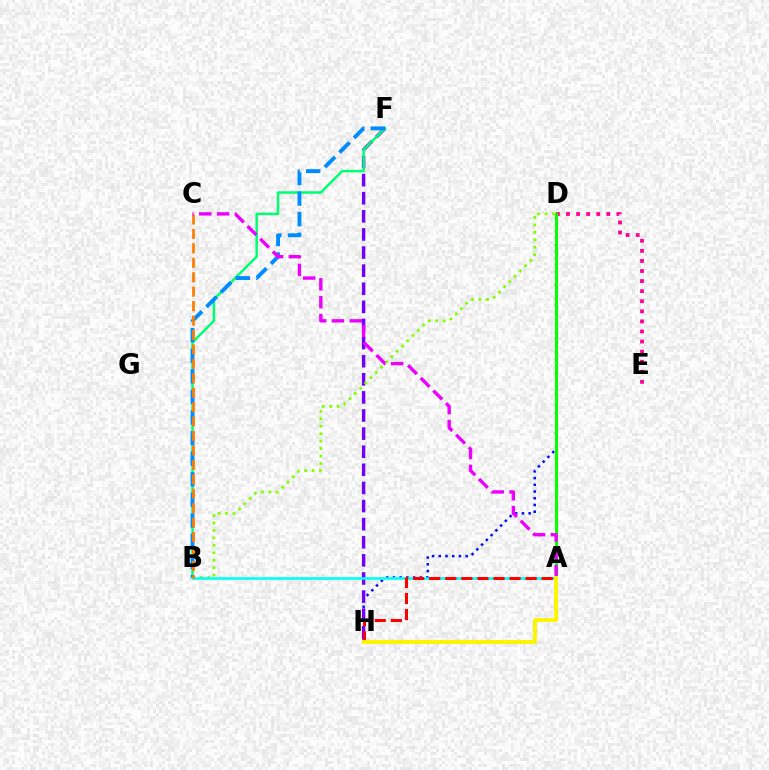{('D', 'H'): [{'color': '#0010ff', 'line_style': 'dotted', 'thickness': 1.83}], ('F', 'H'): [{'color': '#7200ff', 'line_style': 'dashed', 'thickness': 2.46}], ('B', 'D'): [{'color': '#84ff00', 'line_style': 'dotted', 'thickness': 2.02}], ('D', 'E'): [{'color': '#ff0094', 'line_style': 'dotted', 'thickness': 2.74}], ('A', 'B'): [{'color': '#00fff6', 'line_style': 'solid', 'thickness': 1.9}], ('B', 'F'): [{'color': '#00ff74', 'line_style': 'solid', 'thickness': 1.81}, {'color': '#008cff', 'line_style': 'dashed', 'thickness': 2.8}], ('A', 'D'): [{'color': '#08ff00', 'line_style': 'solid', 'thickness': 2.17}], ('B', 'C'): [{'color': '#ff7c00', 'line_style': 'dashed', 'thickness': 1.96}], ('A', 'C'): [{'color': '#ee00ff', 'line_style': 'dashed', 'thickness': 2.43}], ('A', 'H'): [{'color': '#ff0000', 'line_style': 'dashed', 'thickness': 2.18}, {'color': '#fcf500', 'line_style': 'solid', 'thickness': 2.82}]}